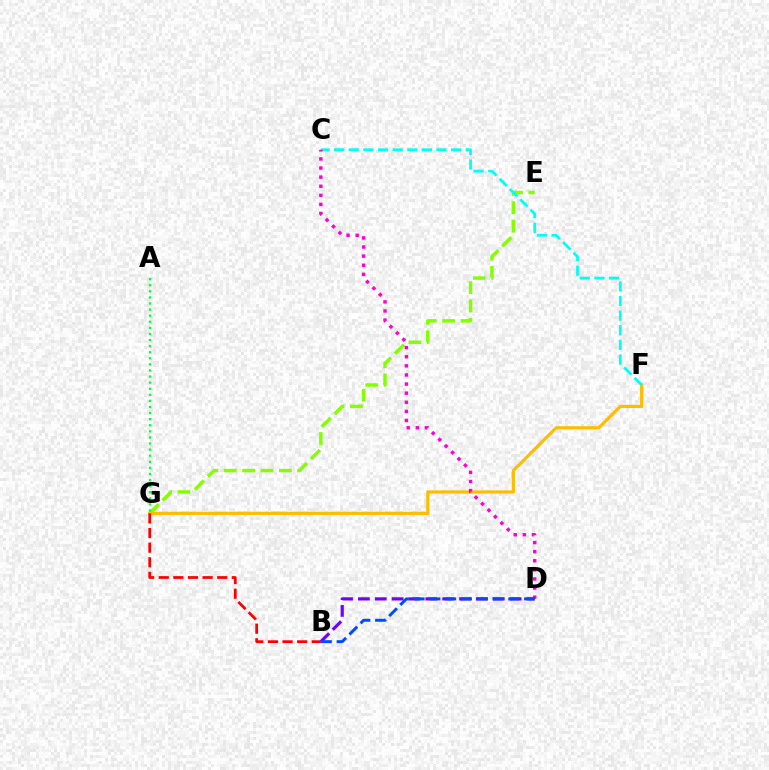{('E', 'G'): [{'color': '#84ff00', 'line_style': 'dashed', 'thickness': 2.49}], ('F', 'G'): [{'color': '#ffbd00', 'line_style': 'solid', 'thickness': 2.29}], ('A', 'G'): [{'color': '#00ff39', 'line_style': 'dotted', 'thickness': 1.65}], ('C', 'F'): [{'color': '#00fff6', 'line_style': 'dashed', 'thickness': 1.99}], ('C', 'D'): [{'color': '#ff00cf', 'line_style': 'dotted', 'thickness': 2.47}], ('B', 'G'): [{'color': '#ff0000', 'line_style': 'dashed', 'thickness': 1.99}], ('B', 'D'): [{'color': '#7200ff', 'line_style': 'dashed', 'thickness': 2.29}, {'color': '#004bff', 'line_style': 'dashed', 'thickness': 2.14}]}